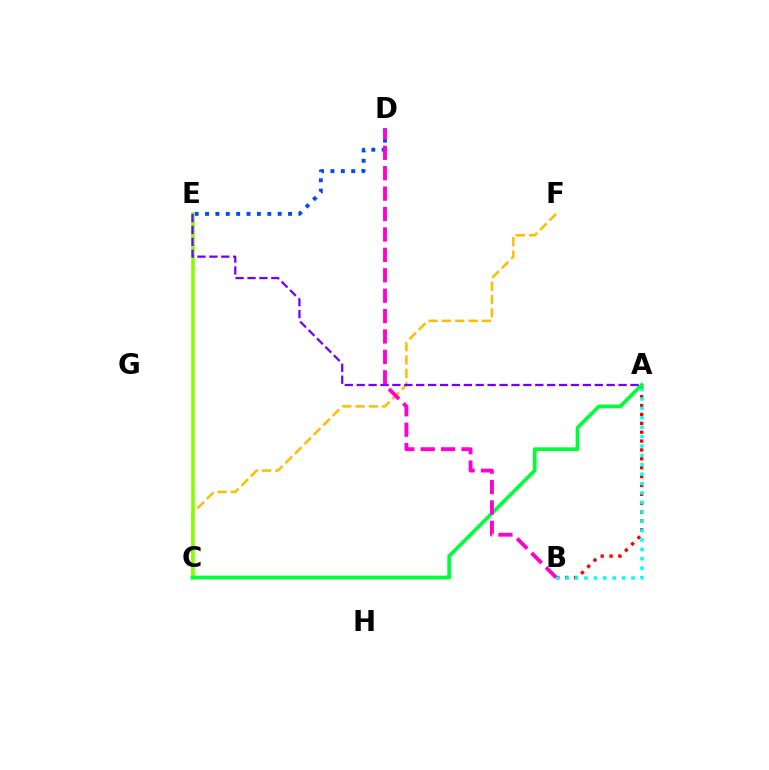{('A', 'B'): [{'color': '#ff0000', 'line_style': 'dotted', 'thickness': 2.41}, {'color': '#00fff6', 'line_style': 'dotted', 'thickness': 2.55}], ('D', 'E'): [{'color': '#004bff', 'line_style': 'dotted', 'thickness': 2.82}], ('C', 'F'): [{'color': '#ffbd00', 'line_style': 'dashed', 'thickness': 1.81}], ('C', 'E'): [{'color': '#84ff00', 'line_style': 'solid', 'thickness': 2.57}], ('A', 'C'): [{'color': '#00ff39', 'line_style': 'solid', 'thickness': 2.69}], ('A', 'E'): [{'color': '#7200ff', 'line_style': 'dashed', 'thickness': 1.62}], ('B', 'D'): [{'color': '#ff00cf', 'line_style': 'dashed', 'thickness': 2.77}]}